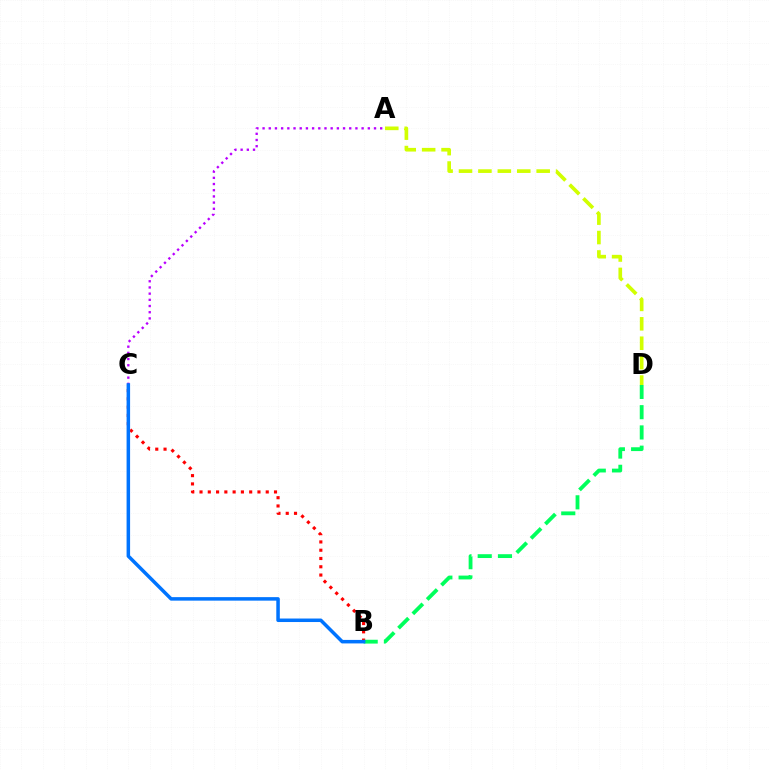{('A', 'C'): [{'color': '#b900ff', 'line_style': 'dotted', 'thickness': 1.68}], ('B', 'C'): [{'color': '#ff0000', 'line_style': 'dotted', 'thickness': 2.25}, {'color': '#0074ff', 'line_style': 'solid', 'thickness': 2.53}], ('A', 'D'): [{'color': '#d1ff00', 'line_style': 'dashed', 'thickness': 2.64}], ('B', 'D'): [{'color': '#00ff5c', 'line_style': 'dashed', 'thickness': 2.75}]}